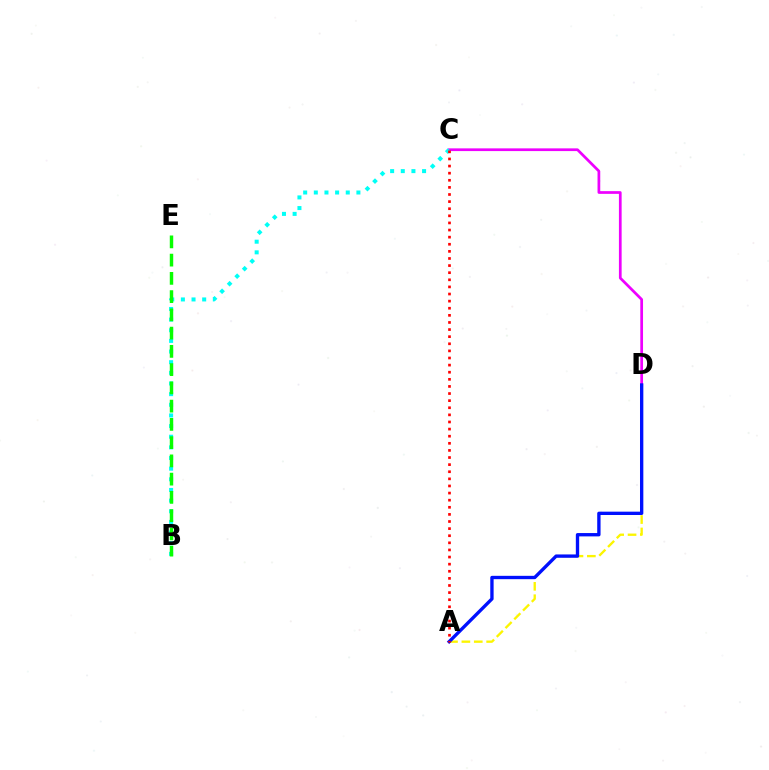{('A', 'D'): [{'color': '#fcf500', 'line_style': 'dashed', 'thickness': 1.68}, {'color': '#0010ff', 'line_style': 'solid', 'thickness': 2.41}], ('C', 'D'): [{'color': '#ee00ff', 'line_style': 'solid', 'thickness': 1.96}], ('B', 'C'): [{'color': '#00fff6', 'line_style': 'dotted', 'thickness': 2.89}], ('B', 'E'): [{'color': '#08ff00', 'line_style': 'dashed', 'thickness': 2.48}], ('A', 'C'): [{'color': '#ff0000', 'line_style': 'dotted', 'thickness': 1.93}]}